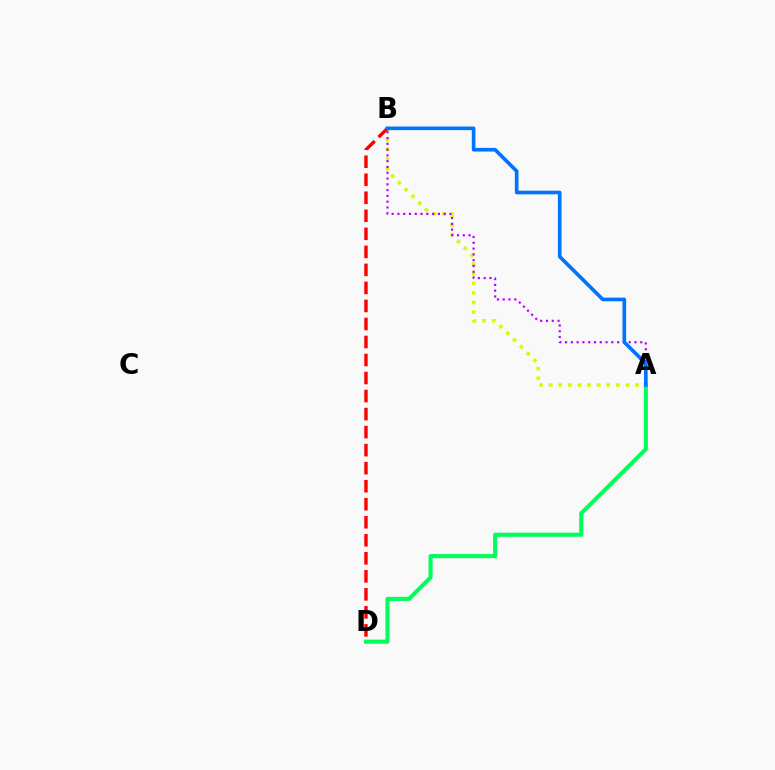{('A', 'B'): [{'color': '#d1ff00', 'line_style': 'dotted', 'thickness': 2.61}, {'color': '#b900ff', 'line_style': 'dotted', 'thickness': 1.57}, {'color': '#0074ff', 'line_style': 'solid', 'thickness': 2.63}], ('B', 'D'): [{'color': '#ff0000', 'line_style': 'dashed', 'thickness': 2.45}], ('A', 'D'): [{'color': '#00ff5c', 'line_style': 'solid', 'thickness': 2.95}]}